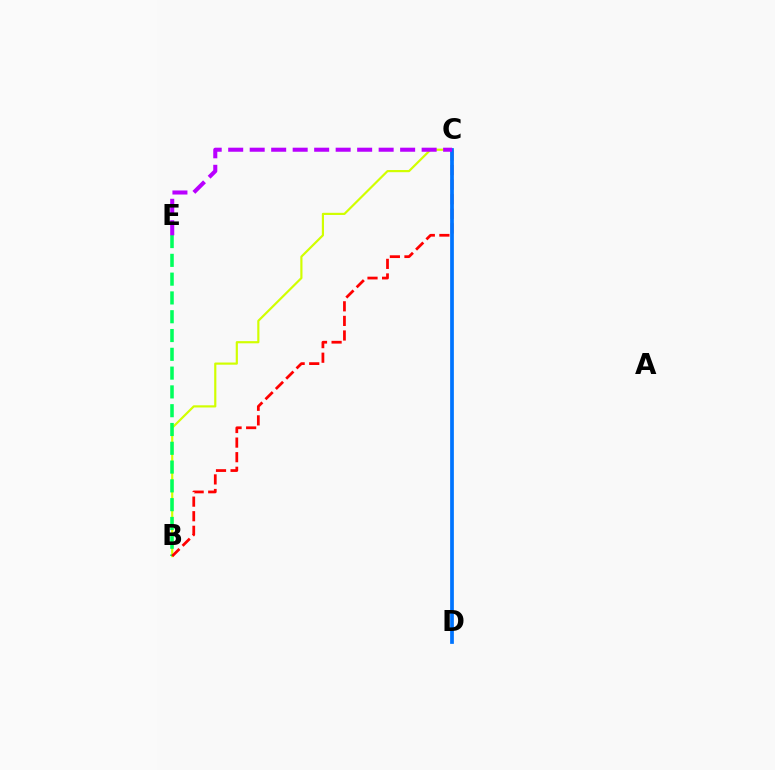{('B', 'C'): [{'color': '#d1ff00', 'line_style': 'solid', 'thickness': 1.57}, {'color': '#ff0000', 'line_style': 'dashed', 'thickness': 1.98}], ('B', 'E'): [{'color': '#00ff5c', 'line_style': 'dashed', 'thickness': 2.55}], ('C', 'D'): [{'color': '#0074ff', 'line_style': 'solid', 'thickness': 2.68}], ('C', 'E'): [{'color': '#b900ff', 'line_style': 'dashed', 'thickness': 2.92}]}